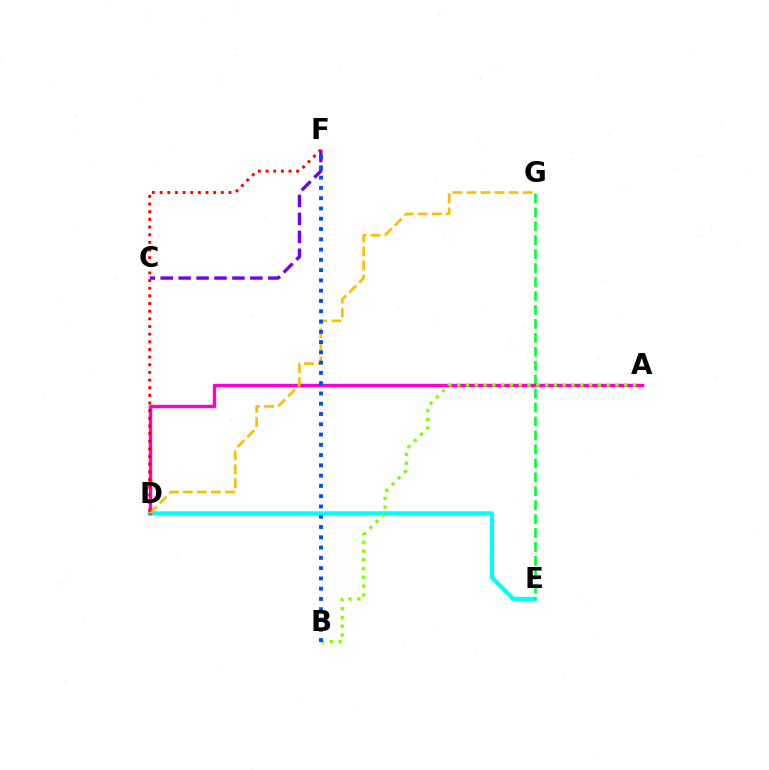{('D', 'E'): [{'color': '#00fff6', 'line_style': 'solid', 'thickness': 2.99}], ('E', 'G'): [{'color': '#00ff39', 'line_style': 'dashed', 'thickness': 1.89}], ('A', 'D'): [{'color': '#ff00cf', 'line_style': 'solid', 'thickness': 2.46}], ('A', 'B'): [{'color': '#84ff00', 'line_style': 'dotted', 'thickness': 2.39}], ('C', 'F'): [{'color': '#7200ff', 'line_style': 'dashed', 'thickness': 2.44}], ('D', 'G'): [{'color': '#ffbd00', 'line_style': 'dashed', 'thickness': 1.91}], ('B', 'F'): [{'color': '#004bff', 'line_style': 'dotted', 'thickness': 2.79}], ('D', 'F'): [{'color': '#ff0000', 'line_style': 'dotted', 'thickness': 2.08}]}